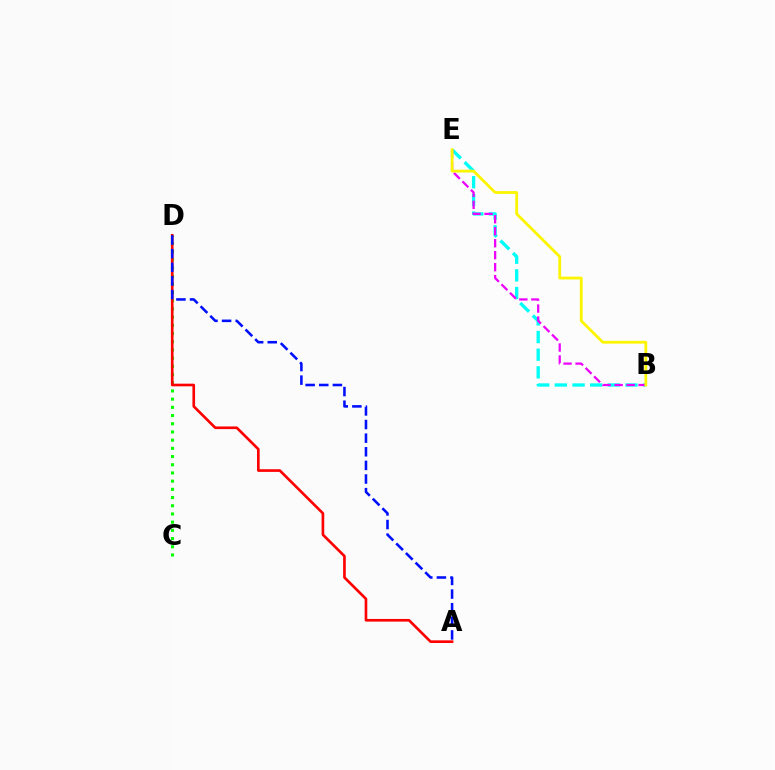{('B', 'E'): [{'color': '#00fff6', 'line_style': 'dashed', 'thickness': 2.4}, {'color': '#ee00ff', 'line_style': 'dashed', 'thickness': 1.63}, {'color': '#fcf500', 'line_style': 'solid', 'thickness': 2.01}], ('C', 'D'): [{'color': '#08ff00', 'line_style': 'dotted', 'thickness': 2.23}], ('A', 'D'): [{'color': '#ff0000', 'line_style': 'solid', 'thickness': 1.91}, {'color': '#0010ff', 'line_style': 'dashed', 'thickness': 1.85}]}